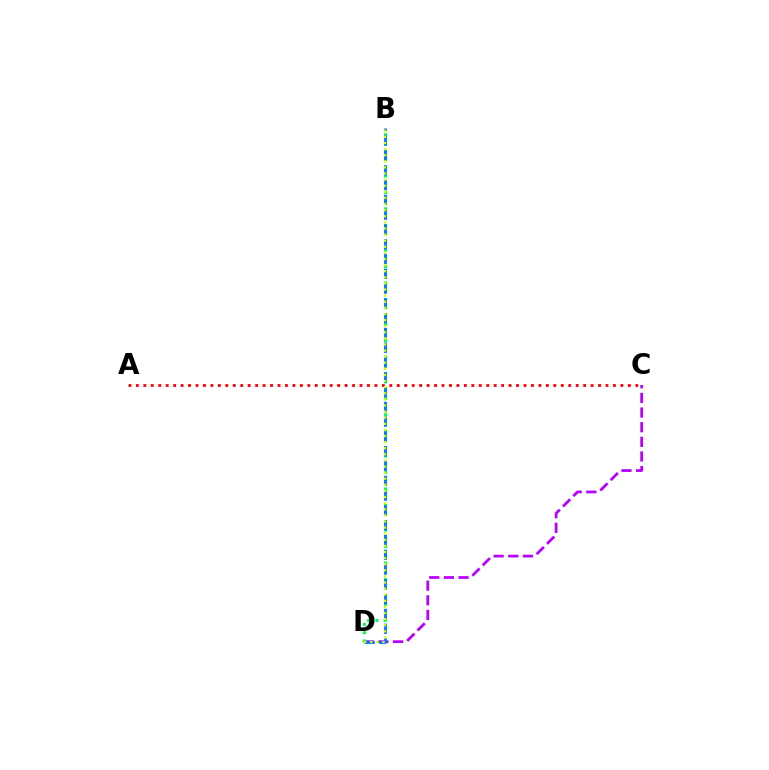{('C', 'D'): [{'color': '#b900ff', 'line_style': 'dashed', 'thickness': 1.99}], ('B', 'D'): [{'color': '#00ff5c', 'line_style': 'dotted', 'thickness': 2.24}, {'color': '#0074ff', 'line_style': 'dashed', 'thickness': 2.01}, {'color': '#d1ff00', 'line_style': 'dotted', 'thickness': 1.66}], ('A', 'C'): [{'color': '#ff0000', 'line_style': 'dotted', 'thickness': 2.03}]}